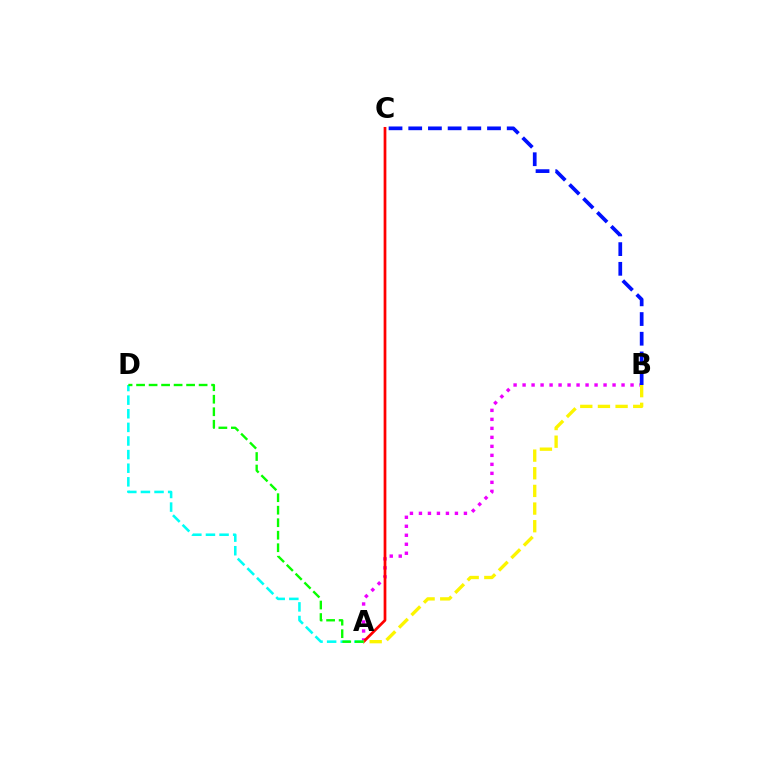{('A', 'B'): [{'color': '#ee00ff', 'line_style': 'dotted', 'thickness': 2.44}, {'color': '#fcf500', 'line_style': 'dashed', 'thickness': 2.4}], ('A', 'C'): [{'color': '#ff0000', 'line_style': 'solid', 'thickness': 1.96}], ('A', 'D'): [{'color': '#00fff6', 'line_style': 'dashed', 'thickness': 1.85}, {'color': '#08ff00', 'line_style': 'dashed', 'thickness': 1.7}], ('B', 'C'): [{'color': '#0010ff', 'line_style': 'dashed', 'thickness': 2.68}]}